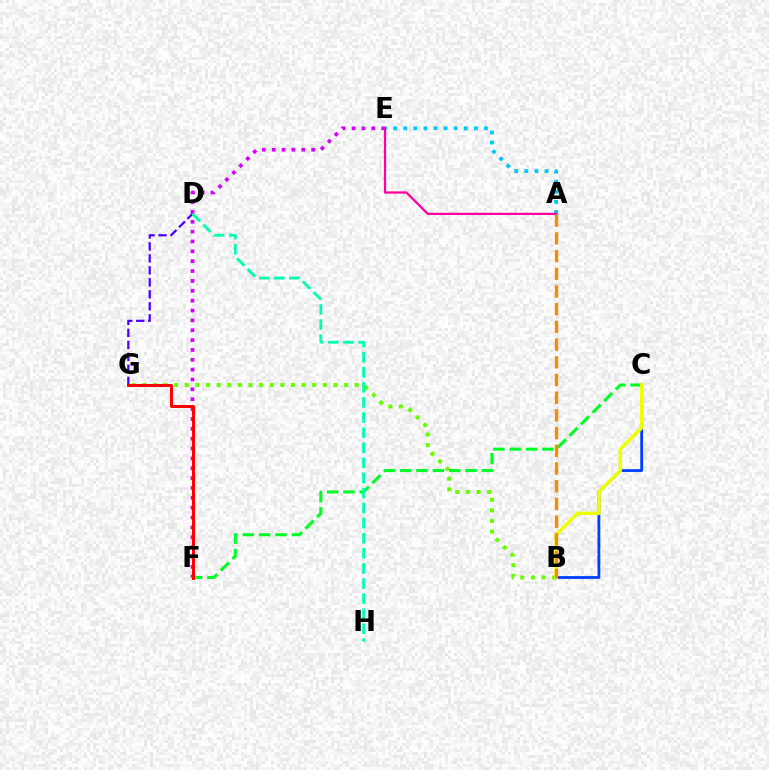{('A', 'E'): [{'color': '#00c7ff', 'line_style': 'dotted', 'thickness': 2.74}, {'color': '#ff00a0', 'line_style': 'solid', 'thickness': 1.62}], ('B', 'C'): [{'color': '#003fff', 'line_style': 'solid', 'thickness': 2.02}, {'color': '#eeff00', 'line_style': 'solid', 'thickness': 2.5}], ('E', 'F'): [{'color': '#d600ff', 'line_style': 'dotted', 'thickness': 2.68}], ('B', 'G'): [{'color': '#66ff00', 'line_style': 'dotted', 'thickness': 2.89}], ('D', 'G'): [{'color': '#4f00ff', 'line_style': 'dashed', 'thickness': 1.63}], ('C', 'F'): [{'color': '#00ff27', 'line_style': 'dashed', 'thickness': 2.22}], ('D', 'H'): [{'color': '#00ffaf', 'line_style': 'dashed', 'thickness': 2.05}], ('A', 'B'): [{'color': '#ff8800', 'line_style': 'dashed', 'thickness': 2.41}], ('F', 'G'): [{'color': '#ff0000', 'line_style': 'solid', 'thickness': 2.14}]}